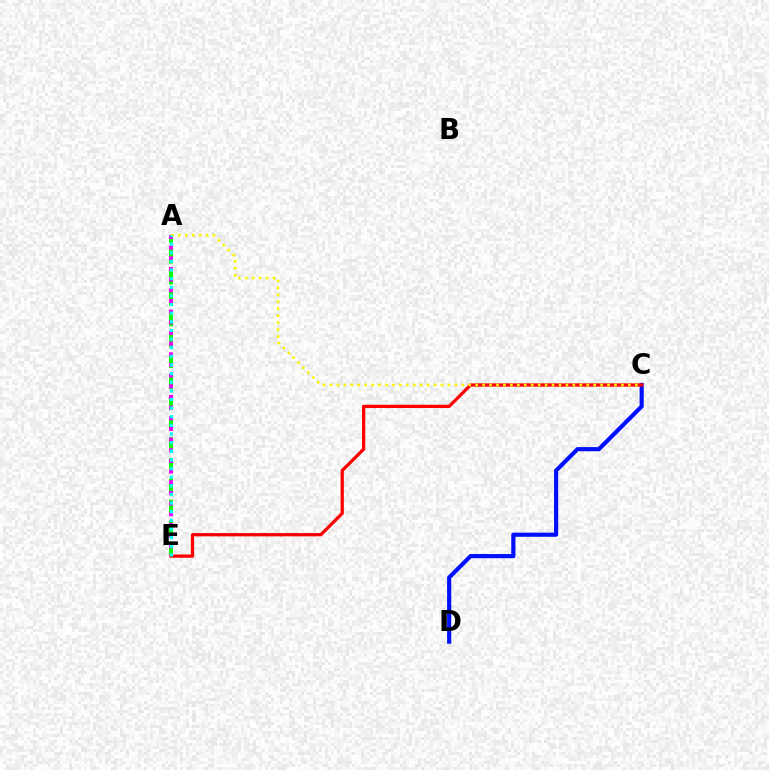{('A', 'E'): [{'color': '#08ff00', 'line_style': 'dashed', 'thickness': 2.84}, {'color': '#ee00ff', 'line_style': 'dotted', 'thickness': 2.9}, {'color': '#00fff6', 'line_style': 'dotted', 'thickness': 2.35}], ('C', 'D'): [{'color': '#0010ff', 'line_style': 'solid', 'thickness': 2.99}], ('C', 'E'): [{'color': '#ff0000', 'line_style': 'solid', 'thickness': 2.34}], ('A', 'C'): [{'color': '#fcf500', 'line_style': 'dotted', 'thickness': 1.89}]}